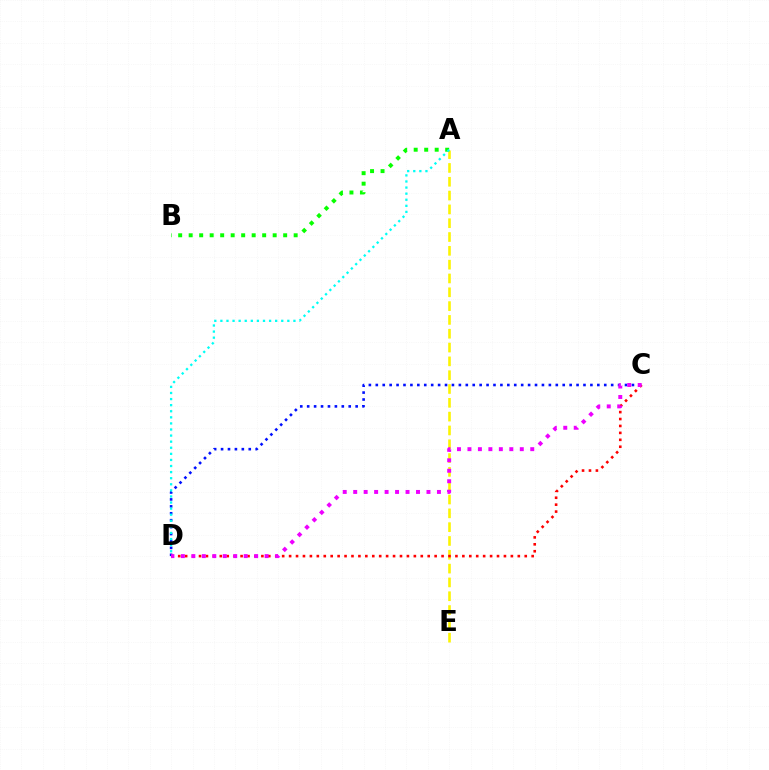{('A', 'E'): [{'color': '#fcf500', 'line_style': 'dashed', 'thickness': 1.88}], ('A', 'B'): [{'color': '#08ff00', 'line_style': 'dotted', 'thickness': 2.85}], ('C', 'D'): [{'color': '#0010ff', 'line_style': 'dotted', 'thickness': 1.88}, {'color': '#ff0000', 'line_style': 'dotted', 'thickness': 1.88}, {'color': '#ee00ff', 'line_style': 'dotted', 'thickness': 2.84}], ('A', 'D'): [{'color': '#00fff6', 'line_style': 'dotted', 'thickness': 1.65}]}